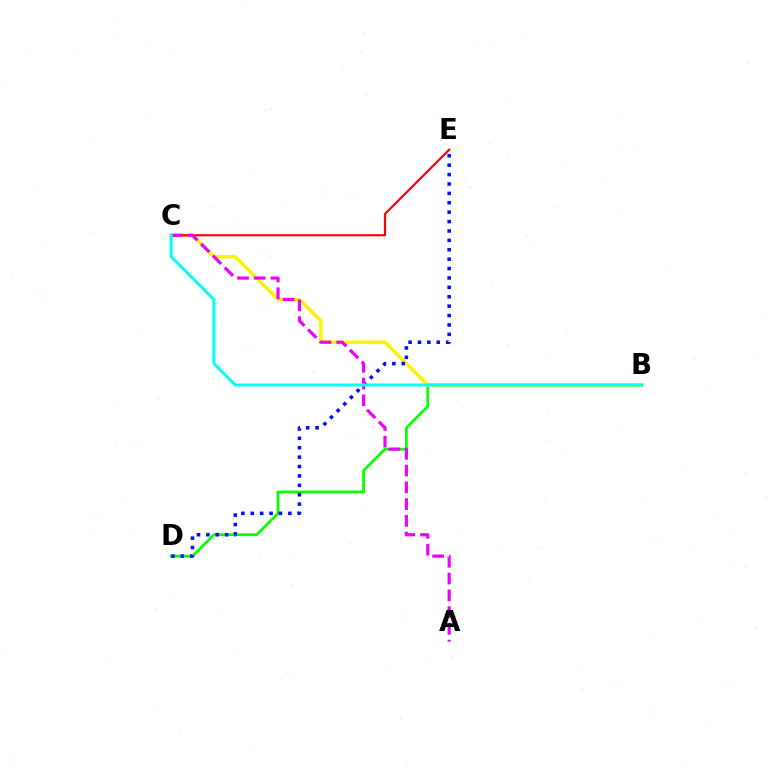{('B', 'D'): [{'color': '#08ff00', 'line_style': 'solid', 'thickness': 1.99}], ('B', 'C'): [{'color': '#fcf500', 'line_style': 'solid', 'thickness': 2.5}, {'color': '#00fff6', 'line_style': 'solid', 'thickness': 2.15}], ('D', 'E'): [{'color': '#0010ff', 'line_style': 'dotted', 'thickness': 2.55}], ('C', 'E'): [{'color': '#ff0000', 'line_style': 'solid', 'thickness': 1.56}], ('A', 'C'): [{'color': '#ee00ff', 'line_style': 'dashed', 'thickness': 2.28}]}